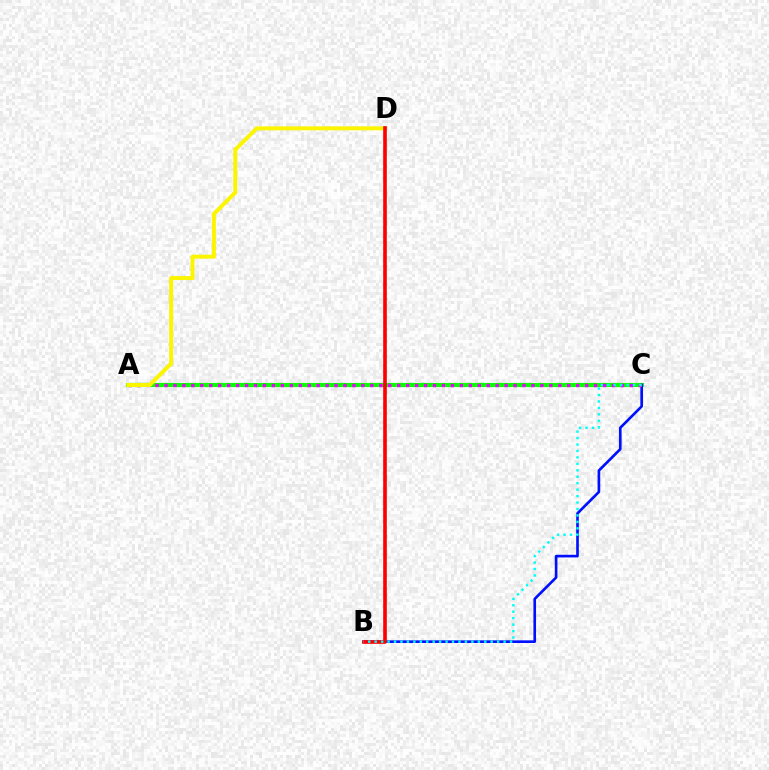{('A', 'C'): [{'color': '#08ff00', 'line_style': 'solid', 'thickness': 2.98}, {'color': '#ee00ff', 'line_style': 'dotted', 'thickness': 2.43}], ('B', 'C'): [{'color': '#0010ff', 'line_style': 'solid', 'thickness': 1.91}, {'color': '#00fff6', 'line_style': 'dotted', 'thickness': 1.75}], ('A', 'D'): [{'color': '#fcf500', 'line_style': 'solid', 'thickness': 2.86}], ('B', 'D'): [{'color': '#ff0000', 'line_style': 'solid', 'thickness': 2.62}]}